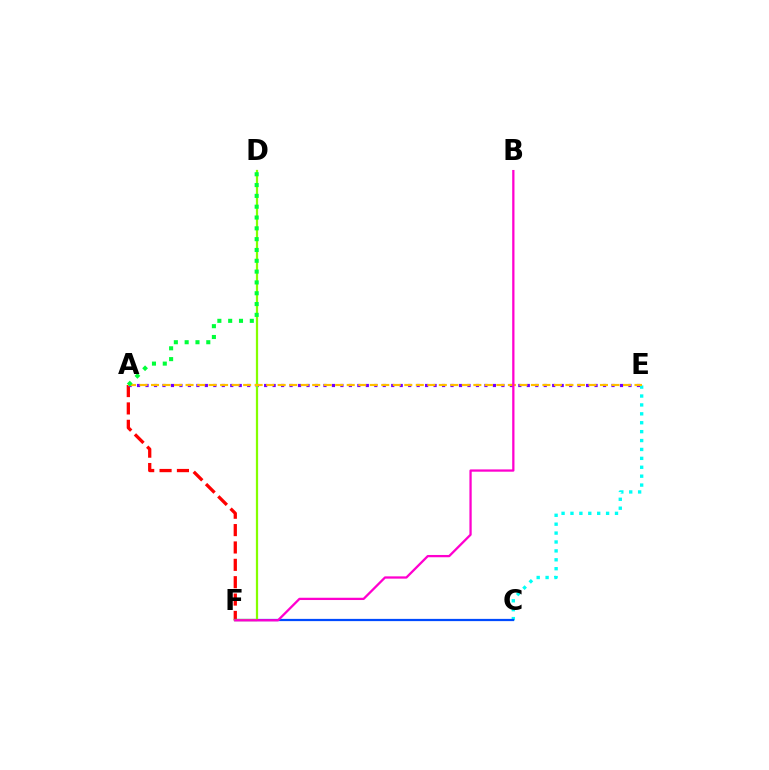{('A', 'F'): [{'color': '#ff0000', 'line_style': 'dashed', 'thickness': 2.36}], ('C', 'E'): [{'color': '#00fff6', 'line_style': 'dotted', 'thickness': 2.42}], ('C', 'F'): [{'color': '#004bff', 'line_style': 'solid', 'thickness': 1.61}], ('A', 'E'): [{'color': '#7200ff', 'line_style': 'dotted', 'thickness': 2.3}, {'color': '#ffbd00', 'line_style': 'dashed', 'thickness': 1.56}], ('D', 'F'): [{'color': '#84ff00', 'line_style': 'solid', 'thickness': 1.62}], ('B', 'F'): [{'color': '#ff00cf', 'line_style': 'solid', 'thickness': 1.64}], ('A', 'D'): [{'color': '#00ff39', 'line_style': 'dotted', 'thickness': 2.94}]}